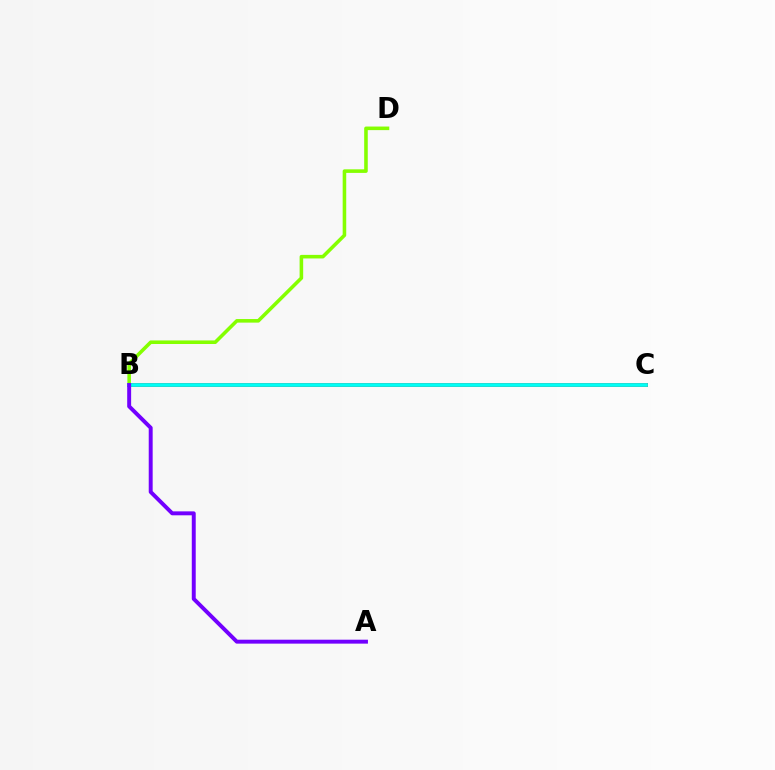{('B', 'C'): [{'color': '#ff0000', 'line_style': 'solid', 'thickness': 2.86}, {'color': '#00fff6', 'line_style': 'solid', 'thickness': 2.7}], ('B', 'D'): [{'color': '#84ff00', 'line_style': 'solid', 'thickness': 2.57}], ('A', 'B'): [{'color': '#7200ff', 'line_style': 'solid', 'thickness': 2.83}]}